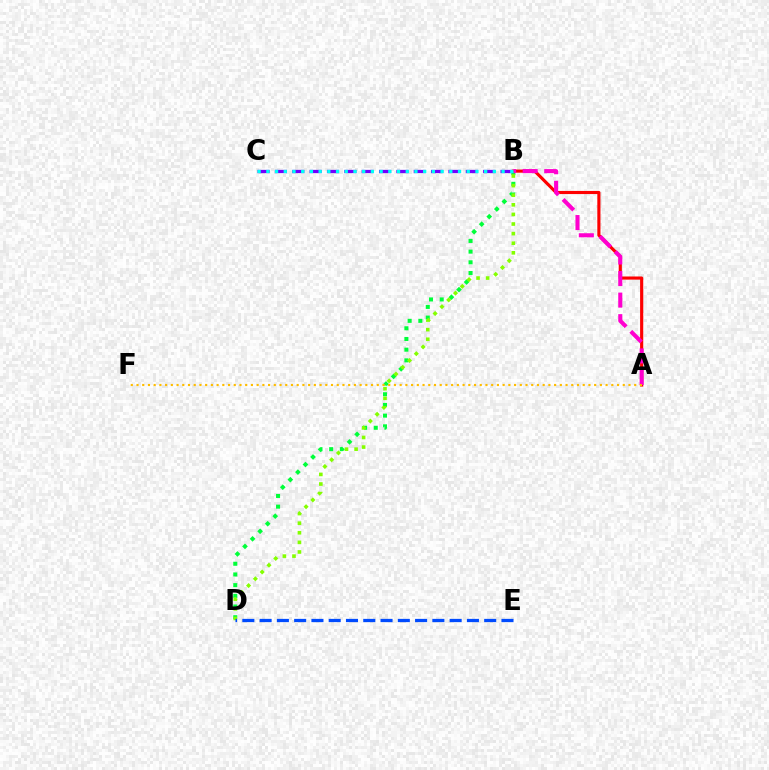{('A', 'B'): [{'color': '#ff0000', 'line_style': 'solid', 'thickness': 2.26}, {'color': '#ff00cf', 'line_style': 'dashed', 'thickness': 2.93}], ('B', 'D'): [{'color': '#00ff39', 'line_style': 'dotted', 'thickness': 2.9}, {'color': '#84ff00', 'line_style': 'dotted', 'thickness': 2.61}], ('A', 'F'): [{'color': '#ffbd00', 'line_style': 'dotted', 'thickness': 1.55}], ('B', 'C'): [{'color': '#7200ff', 'line_style': 'dashed', 'thickness': 2.36}, {'color': '#00fff6', 'line_style': 'dotted', 'thickness': 2.37}], ('D', 'E'): [{'color': '#004bff', 'line_style': 'dashed', 'thickness': 2.35}]}